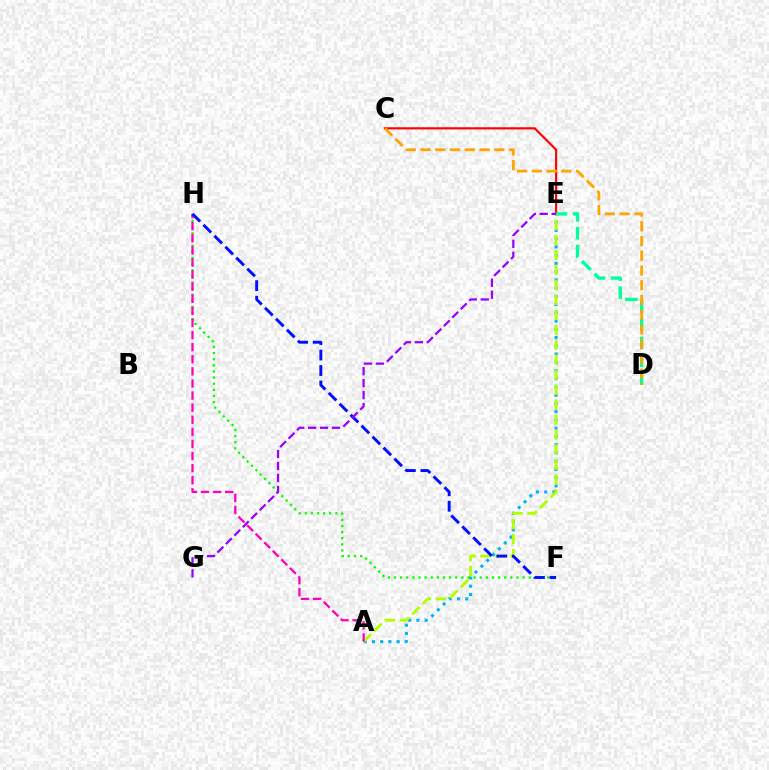{('C', 'E'): [{'color': '#ff0000', 'line_style': 'solid', 'thickness': 1.55}], ('D', 'E'): [{'color': '#00ff9d', 'line_style': 'dashed', 'thickness': 2.43}], ('A', 'E'): [{'color': '#00b5ff', 'line_style': 'dotted', 'thickness': 2.24}, {'color': '#b3ff00', 'line_style': 'dashed', 'thickness': 2.03}], ('F', 'H'): [{'color': '#08ff00', 'line_style': 'dotted', 'thickness': 1.66}, {'color': '#0010ff', 'line_style': 'dashed', 'thickness': 2.1}], ('A', 'H'): [{'color': '#ff00bd', 'line_style': 'dashed', 'thickness': 1.64}], ('E', 'G'): [{'color': '#9b00ff', 'line_style': 'dashed', 'thickness': 1.62}], ('C', 'D'): [{'color': '#ffa500', 'line_style': 'dashed', 'thickness': 2.0}]}